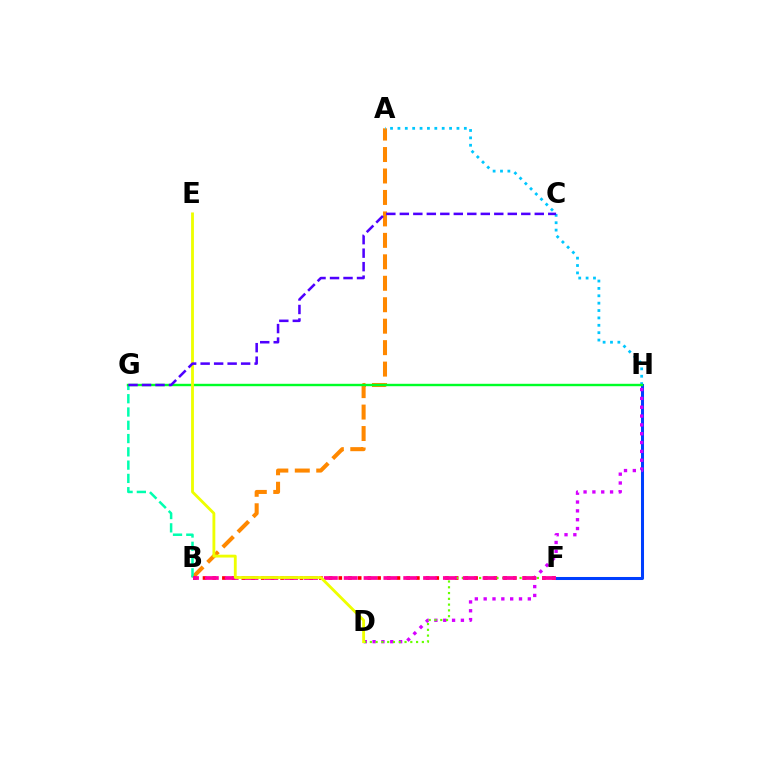{('A', 'B'): [{'color': '#ff8800', 'line_style': 'dashed', 'thickness': 2.91}], ('B', 'G'): [{'color': '#00ffaf', 'line_style': 'dashed', 'thickness': 1.8}], ('A', 'H'): [{'color': '#00c7ff', 'line_style': 'dotted', 'thickness': 2.0}], ('F', 'H'): [{'color': '#003fff', 'line_style': 'solid', 'thickness': 2.18}], ('B', 'F'): [{'color': '#ff0000', 'line_style': 'dotted', 'thickness': 2.63}, {'color': '#ff00a0', 'line_style': 'dashed', 'thickness': 2.69}], ('D', 'H'): [{'color': '#d600ff', 'line_style': 'dotted', 'thickness': 2.4}], ('G', 'H'): [{'color': '#00ff27', 'line_style': 'solid', 'thickness': 1.73}], ('D', 'F'): [{'color': '#66ff00', 'line_style': 'dotted', 'thickness': 1.57}], ('D', 'E'): [{'color': '#eeff00', 'line_style': 'solid', 'thickness': 2.04}], ('C', 'G'): [{'color': '#4f00ff', 'line_style': 'dashed', 'thickness': 1.83}]}